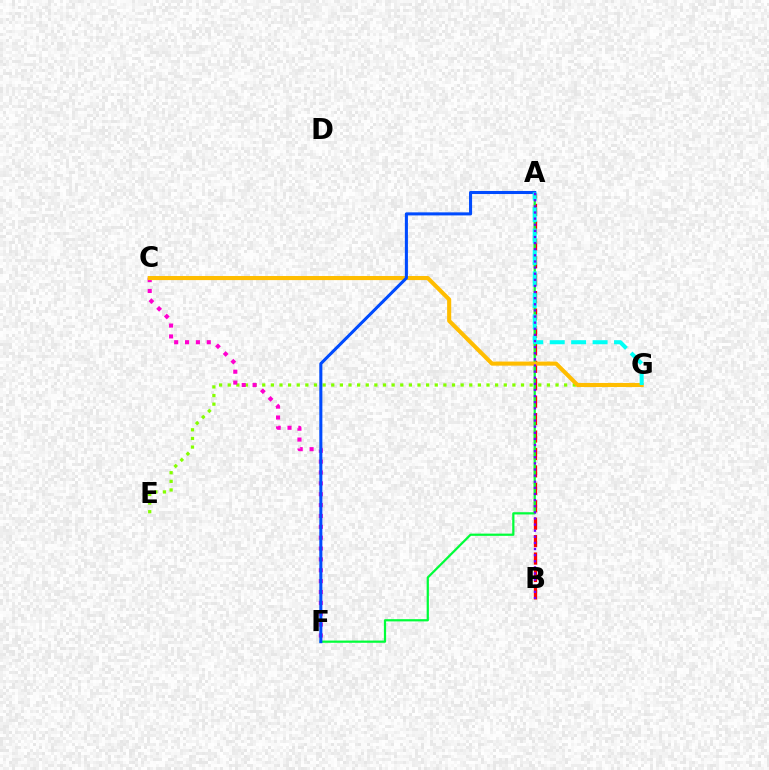{('A', 'B'): [{'color': '#ff0000', 'line_style': 'dashed', 'thickness': 2.37}, {'color': '#7200ff', 'line_style': 'dotted', 'thickness': 1.66}], ('A', 'F'): [{'color': '#00ff39', 'line_style': 'solid', 'thickness': 1.6}, {'color': '#004bff', 'line_style': 'solid', 'thickness': 2.2}], ('E', 'G'): [{'color': '#84ff00', 'line_style': 'dotted', 'thickness': 2.34}], ('C', 'F'): [{'color': '#ff00cf', 'line_style': 'dotted', 'thickness': 2.95}], ('C', 'G'): [{'color': '#ffbd00', 'line_style': 'solid', 'thickness': 2.94}], ('A', 'G'): [{'color': '#00fff6', 'line_style': 'dashed', 'thickness': 2.91}]}